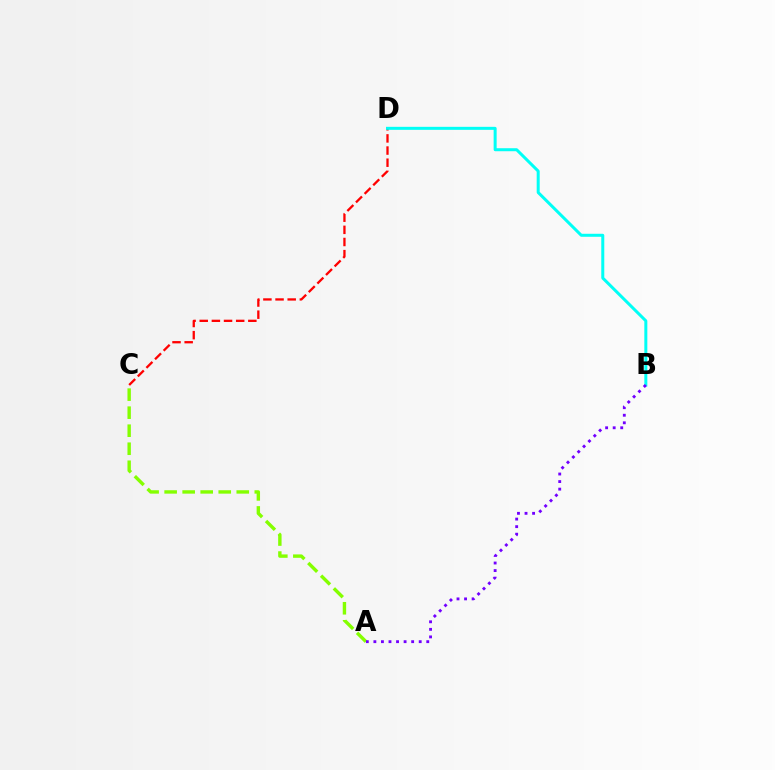{('C', 'D'): [{'color': '#ff0000', 'line_style': 'dashed', 'thickness': 1.65}], ('B', 'D'): [{'color': '#00fff6', 'line_style': 'solid', 'thickness': 2.16}], ('A', 'C'): [{'color': '#84ff00', 'line_style': 'dashed', 'thickness': 2.45}], ('A', 'B'): [{'color': '#7200ff', 'line_style': 'dotted', 'thickness': 2.05}]}